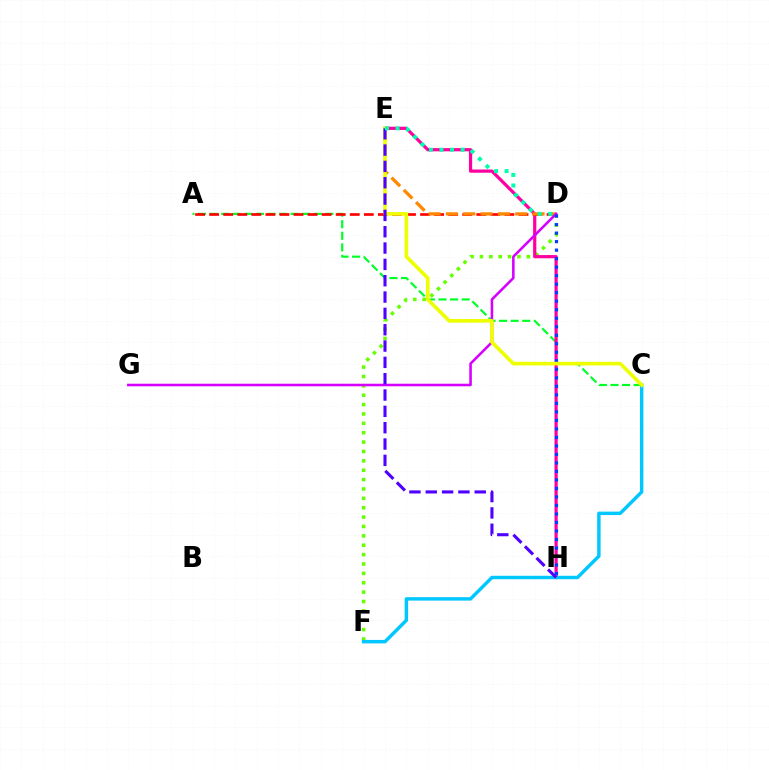{('D', 'F'): [{'color': '#66ff00', 'line_style': 'dotted', 'thickness': 2.55}], ('A', 'C'): [{'color': '#00ff27', 'line_style': 'dashed', 'thickness': 1.57}], ('E', 'H'): [{'color': '#ff00a0', 'line_style': 'solid', 'thickness': 2.32}, {'color': '#4f00ff', 'line_style': 'dashed', 'thickness': 2.22}], ('A', 'D'): [{'color': '#ff0000', 'line_style': 'dashed', 'thickness': 1.91}], ('D', 'E'): [{'color': '#ff8800', 'line_style': 'dashed', 'thickness': 2.35}, {'color': '#00ffaf', 'line_style': 'dotted', 'thickness': 2.87}], ('D', 'G'): [{'color': '#d600ff', 'line_style': 'solid', 'thickness': 1.85}], ('D', 'H'): [{'color': '#003fff', 'line_style': 'dotted', 'thickness': 2.31}], ('C', 'F'): [{'color': '#00c7ff', 'line_style': 'solid', 'thickness': 2.48}], ('C', 'E'): [{'color': '#eeff00', 'line_style': 'solid', 'thickness': 2.61}]}